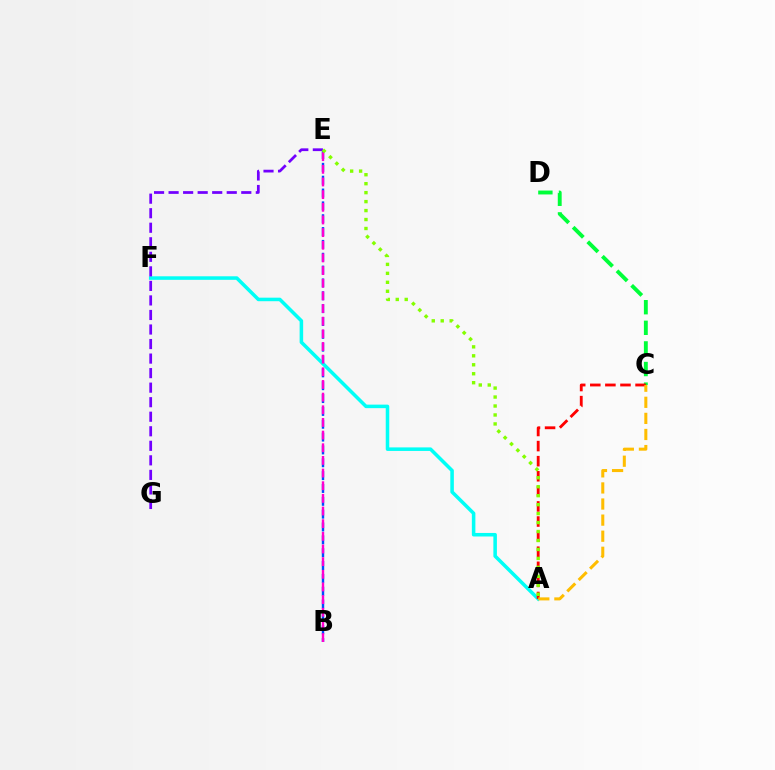{('B', 'E'): [{'color': '#004bff', 'line_style': 'dashed', 'thickness': 1.75}, {'color': '#ff00cf', 'line_style': 'dashed', 'thickness': 1.72}], ('A', 'F'): [{'color': '#00fff6', 'line_style': 'solid', 'thickness': 2.54}], ('C', 'D'): [{'color': '#00ff39', 'line_style': 'dashed', 'thickness': 2.8}], ('E', 'G'): [{'color': '#7200ff', 'line_style': 'dashed', 'thickness': 1.97}], ('A', 'C'): [{'color': '#ff0000', 'line_style': 'dashed', 'thickness': 2.05}, {'color': '#ffbd00', 'line_style': 'dashed', 'thickness': 2.19}], ('A', 'E'): [{'color': '#84ff00', 'line_style': 'dotted', 'thickness': 2.44}]}